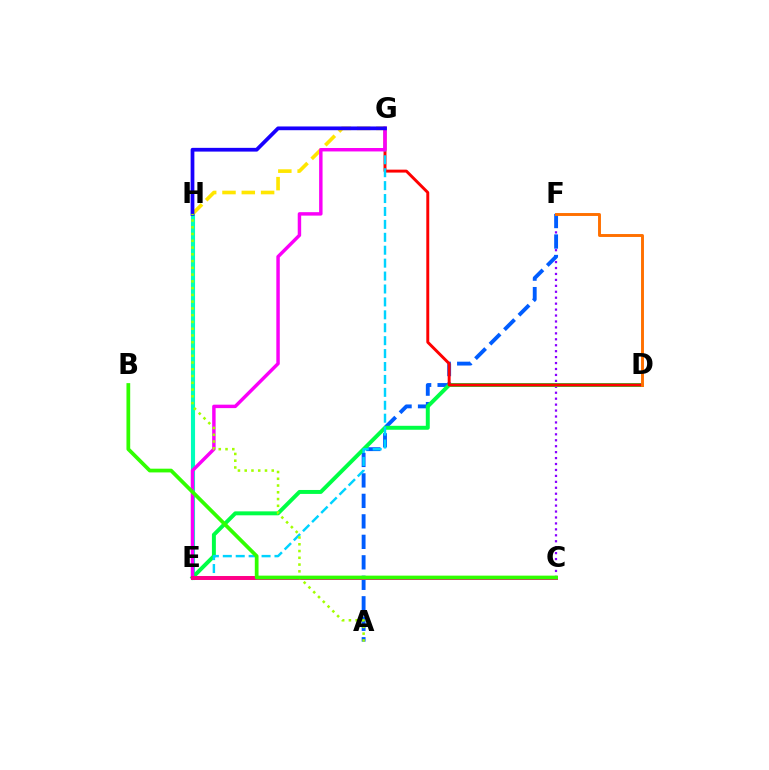{('E', 'H'): [{'color': '#00ffbb', 'line_style': 'solid', 'thickness': 2.95}], ('C', 'F'): [{'color': '#8a00ff', 'line_style': 'dotted', 'thickness': 1.61}], ('A', 'F'): [{'color': '#005dff', 'line_style': 'dashed', 'thickness': 2.78}], ('D', 'E'): [{'color': '#00ff45', 'line_style': 'solid', 'thickness': 2.84}], ('D', 'G'): [{'color': '#ff0000', 'line_style': 'solid', 'thickness': 2.11}], ('G', 'H'): [{'color': '#ffe600', 'line_style': 'dashed', 'thickness': 2.62}, {'color': '#1900ff', 'line_style': 'solid', 'thickness': 2.7}], ('E', 'G'): [{'color': '#00d3ff', 'line_style': 'dashed', 'thickness': 1.76}, {'color': '#fa00f9', 'line_style': 'solid', 'thickness': 2.48}], ('D', 'F'): [{'color': '#ff7000', 'line_style': 'solid', 'thickness': 2.1}], ('C', 'E'): [{'color': '#ff0088', 'line_style': 'solid', 'thickness': 2.86}], ('A', 'H'): [{'color': '#a2ff00', 'line_style': 'dotted', 'thickness': 1.84}], ('B', 'C'): [{'color': '#31ff00', 'line_style': 'solid', 'thickness': 2.69}]}